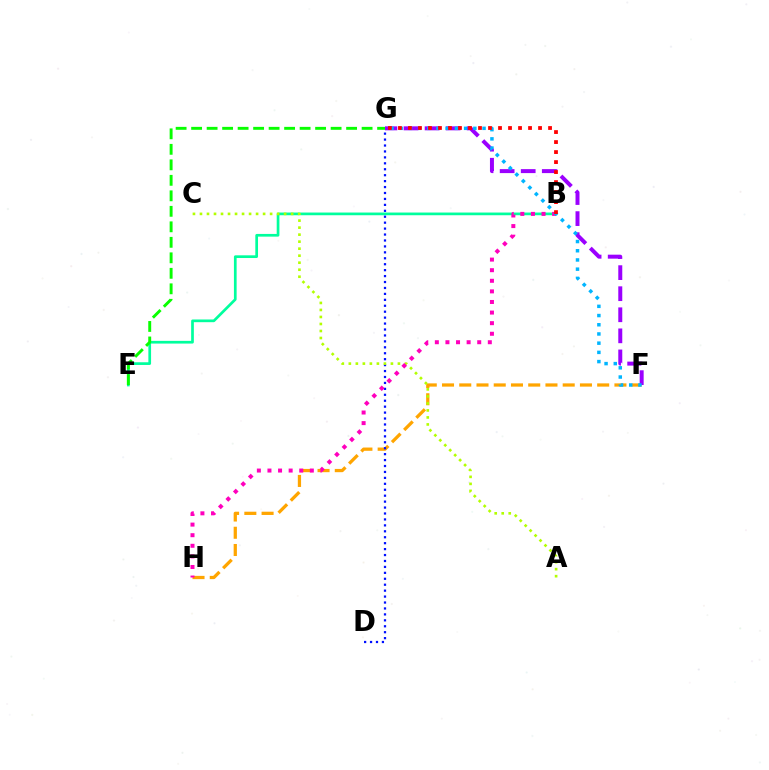{('F', 'H'): [{'color': '#ffa500', 'line_style': 'dashed', 'thickness': 2.34}], ('B', 'E'): [{'color': '#00ff9d', 'line_style': 'solid', 'thickness': 1.94}], ('D', 'G'): [{'color': '#0010ff', 'line_style': 'dotted', 'thickness': 1.61}], ('F', 'G'): [{'color': '#9b00ff', 'line_style': 'dashed', 'thickness': 2.86}, {'color': '#00b5ff', 'line_style': 'dotted', 'thickness': 2.5}], ('E', 'G'): [{'color': '#08ff00', 'line_style': 'dashed', 'thickness': 2.11}], ('A', 'C'): [{'color': '#b3ff00', 'line_style': 'dotted', 'thickness': 1.91}], ('B', 'H'): [{'color': '#ff00bd', 'line_style': 'dotted', 'thickness': 2.88}], ('B', 'G'): [{'color': '#ff0000', 'line_style': 'dotted', 'thickness': 2.72}]}